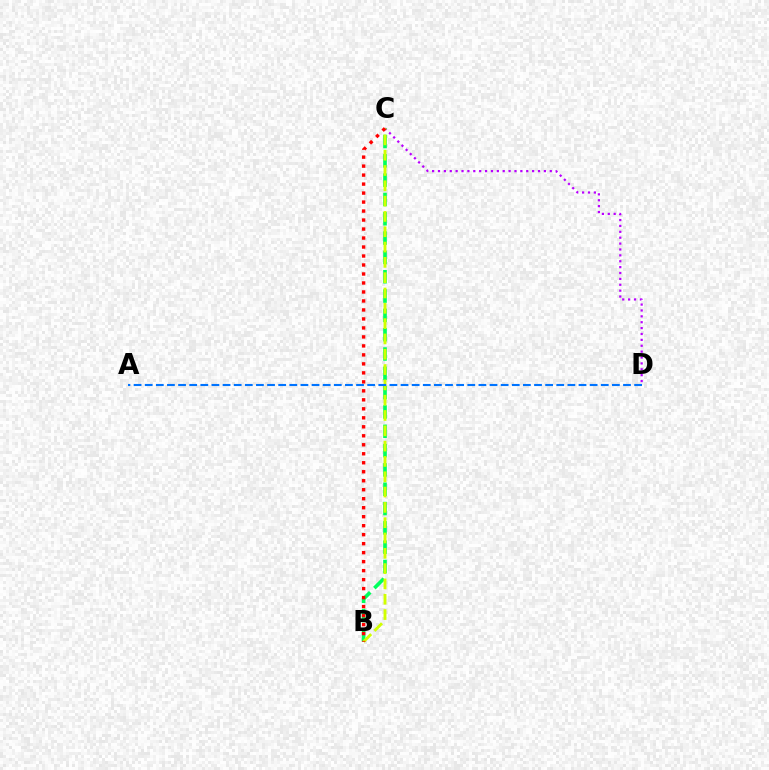{('C', 'D'): [{'color': '#b900ff', 'line_style': 'dotted', 'thickness': 1.6}], ('B', 'C'): [{'color': '#00ff5c', 'line_style': 'dashed', 'thickness': 2.62}, {'color': '#d1ff00', 'line_style': 'dashed', 'thickness': 2.08}, {'color': '#ff0000', 'line_style': 'dotted', 'thickness': 2.44}], ('A', 'D'): [{'color': '#0074ff', 'line_style': 'dashed', 'thickness': 1.51}]}